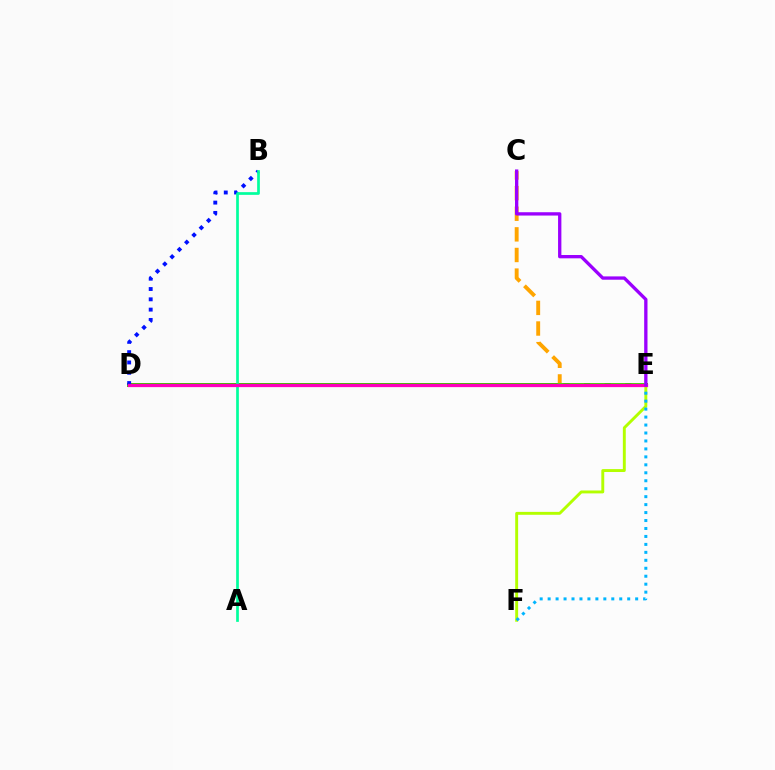{('D', 'E'): [{'color': '#ff0000', 'line_style': 'solid', 'thickness': 2.83}, {'color': '#08ff00', 'line_style': 'solid', 'thickness': 2.55}, {'color': '#ff00bd', 'line_style': 'solid', 'thickness': 2.34}], ('E', 'F'): [{'color': '#b3ff00', 'line_style': 'solid', 'thickness': 2.1}, {'color': '#00b5ff', 'line_style': 'dotted', 'thickness': 2.16}], ('C', 'E'): [{'color': '#ffa500', 'line_style': 'dashed', 'thickness': 2.8}, {'color': '#9b00ff', 'line_style': 'solid', 'thickness': 2.39}], ('B', 'D'): [{'color': '#0010ff', 'line_style': 'dotted', 'thickness': 2.8}], ('A', 'B'): [{'color': '#00ff9d', 'line_style': 'solid', 'thickness': 1.95}]}